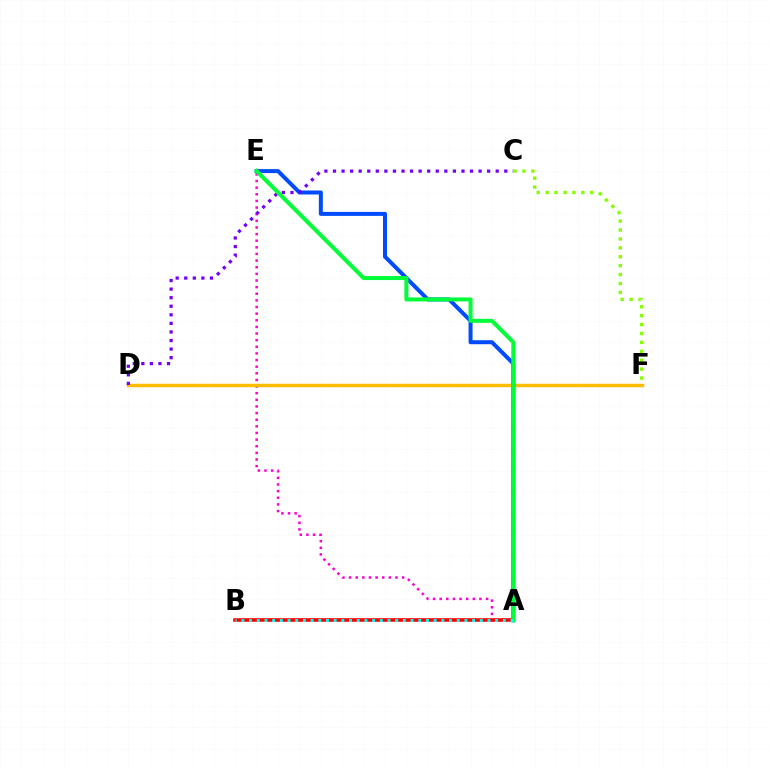{('A', 'E'): [{'color': '#ff00cf', 'line_style': 'dotted', 'thickness': 1.8}, {'color': '#004bff', 'line_style': 'solid', 'thickness': 2.88}, {'color': '#00ff39', 'line_style': 'solid', 'thickness': 2.87}], ('D', 'F'): [{'color': '#ffbd00', 'line_style': 'solid', 'thickness': 2.5}], ('A', 'B'): [{'color': '#ff0000', 'line_style': 'solid', 'thickness': 2.58}, {'color': '#00fff6', 'line_style': 'dotted', 'thickness': 2.09}], ('C', 'D'): [{'color': '#7200ff', 'line_style': 'dotted', 'thickness': 2.33}], ('C', 'F'): [{'color': '#84ff00', 'line_style': 'dotted', 'thickness': 2.42}]}